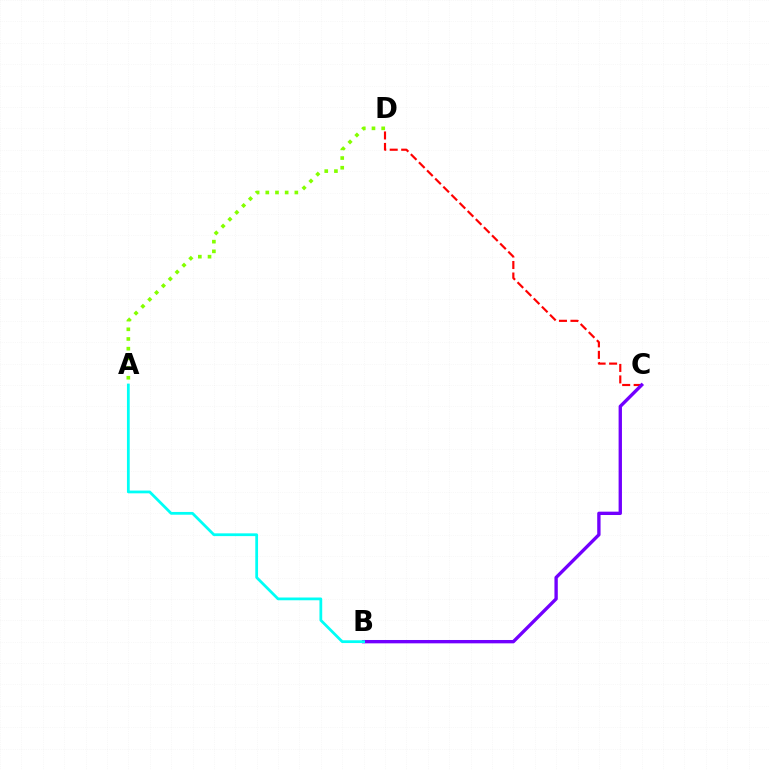{('C', 'D'): [{'color': '#ff0000', 'line_style': 'dashed', 'thickness': 1.56}], ('B', 'C'): [{'color': '#7200ff', 'line_style': 'solid', 'thickness': 2.41}], ('A', 'D'): [{'color': '#84ff00', 'line_style': 'dotted', 'thickness': 2.63}], ('A', 'B'): [{'color': '#00fff6', 'line_style': 'solid', 'thickness': 1.99}]}